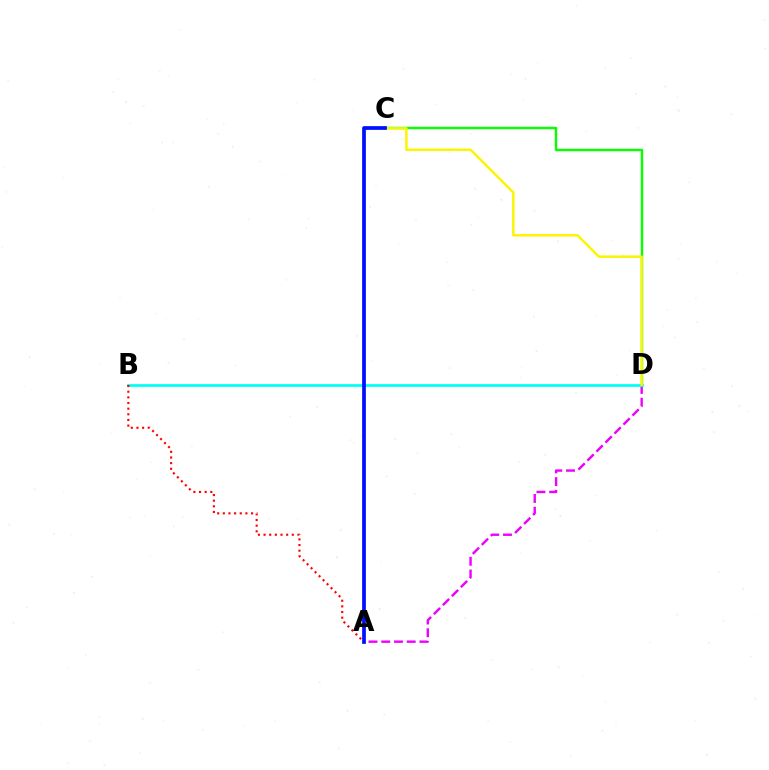{('A', 'D'): [{'color': '#ee00ff', 'line_style': 'dashed', 'thickness': 1.73}], ('C', 'D'): [{'color': '#08ff00', 'line_style': 'solid', 'thickness': 1.74}, {'color': '#fcf500', 'line_style': 'solid', 'thickness': 1.78}], ('B', 'D'): [{'color': '#00fff6', 'line_style': 'solid', 'thickness': 1.97}], ('A', 'B'): [{'color': '#ff0000', 'line_style': 'dotted', 'thickness': 1.53}], ('A', 'C'): [{'color': '#0010ff', 'line_style': 'solid', 'thickness': 2.69}]}